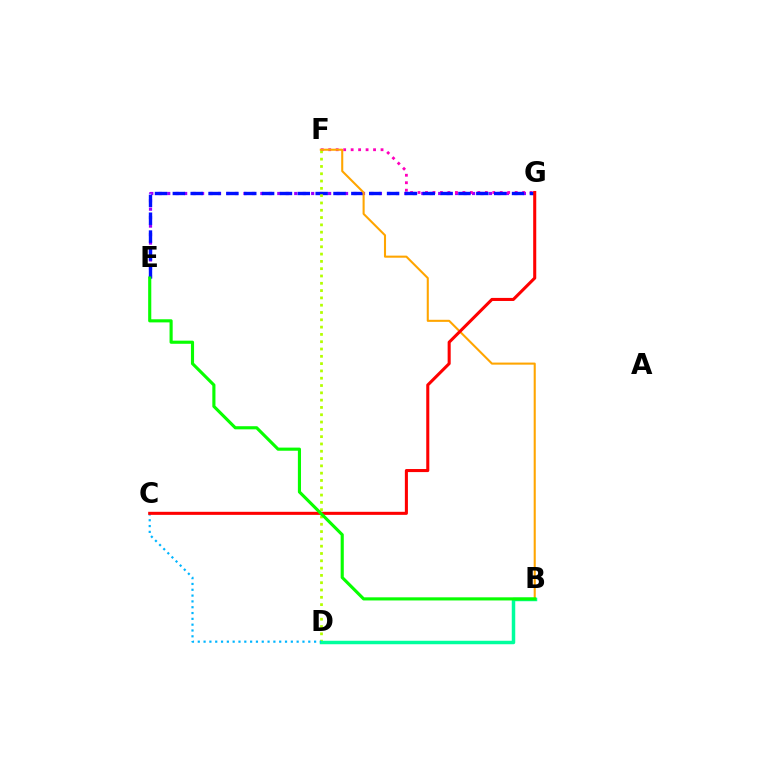{('E', 'G'): [{'color': '#9b00ff', 'line_style': 'dotted', 'thickness': 2.3}, {'color': '#0010ff', 'line_style': 'dashed', 'thickness': 2.43}], ('F', 'G'): [{'color': '#ff00bd', 'line_style': 'dotted', 'thickness': 2.03}], ('D', 'F'): [{'color': '#b3ff00', 'line_style': 'dotted', 'thickness': 1.98}], ('B', 'D'): [{'color': '#00ff9d', 'line_style': 'solid', 'thickness': 2.51}], ('C', 'D'): [{'color': '#00b5ff', 'line_style': 'dotted', 'thickness': 1.58}], ('B', 'F'): [{'color': '#ffa500', 'line_style': 'solid', 'thickness': 1.5}], ('C', 'G'): [{'color': '#ff0000', 'line_style': 'solid', 'thickness': 2.2}], ('B', 'E'): [{'color': '#08ff00', 'line_style': 'solid', 'thickness': 2.25}]}